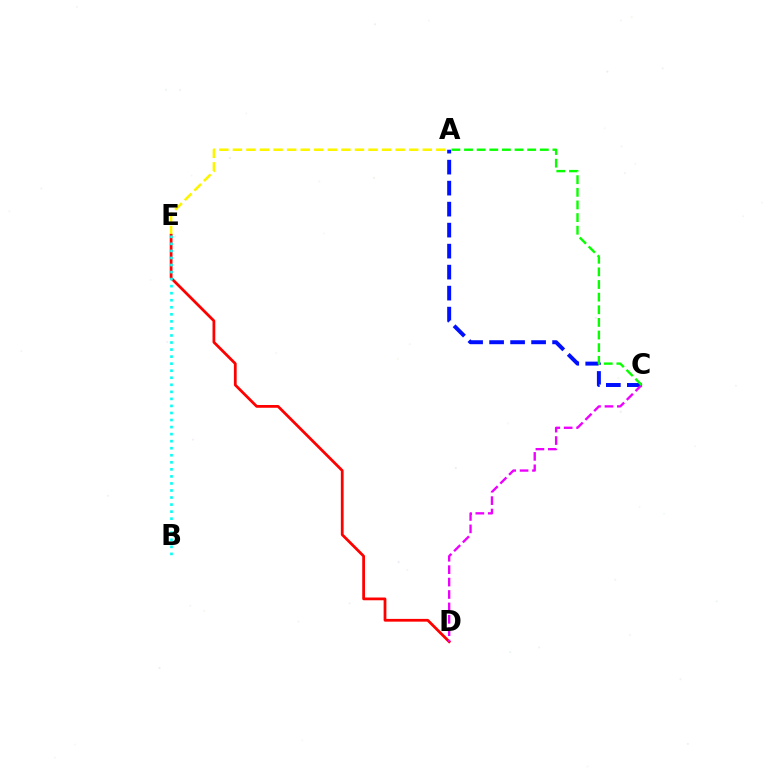{('A', 'C'): [{'color': '#0010ff', 'line_style': 'dashed', 'thickness': 2.85}, {'color': '#08ff00', 'line_style': 'dashed', 'thickness': 1.72}], ('A', 'E'): [{'color': '#fcf500', 'line_style': 'dashed', 'thickness': 1.84}], ('D', 'E'): [{'color': '#ff0000', 'line_style': 'solid', 'thickness': 1.99}], ('B', 'E'): [{'color': '#00fff6', 'line_style': 'dotted', 'thickness': 1.91}], ('C', 'D'): [{'color': '#ee00ff', 'line_style': 'dashed', 'thickness': 1.69}]}